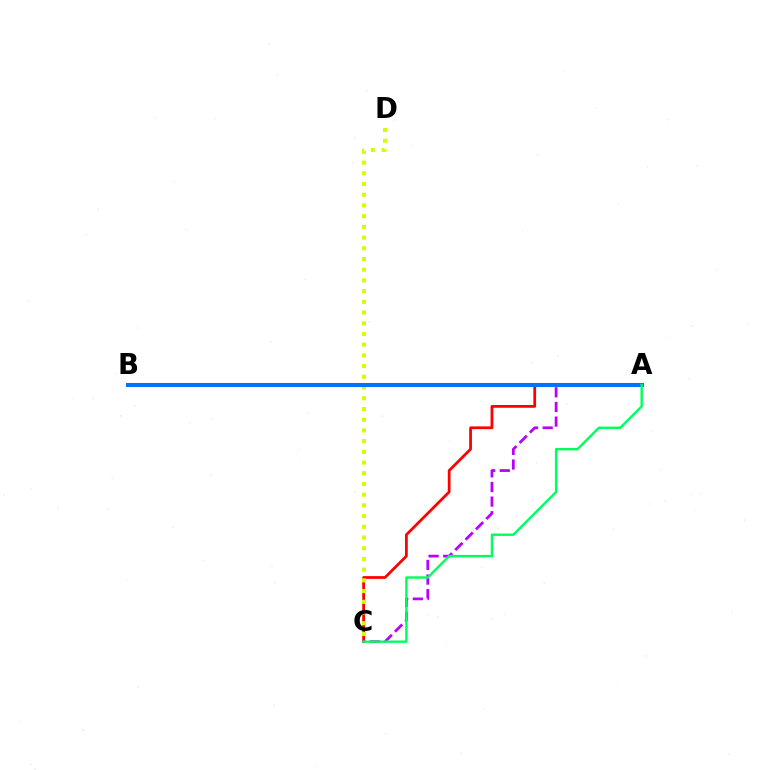{('A', 'C'): [{'color': '#ff0000', 'line_style': 'solid', 'thickness': 1.99}, {'color': '#b900ff', 'line_style': 'dashed', 'thickness': 1.99}, {'color': '#00ff5c', 'line_style': 'solid', 'thickness': 1.72}], ('C', 'D'): [{'color': '#d1ff00', 'line_style': 'dotted', 'thickness': 2.91}], ('A', 'B'): [{'color': '#0074ff', 'line_style': 'solid', 'thickness': 2.91}]}